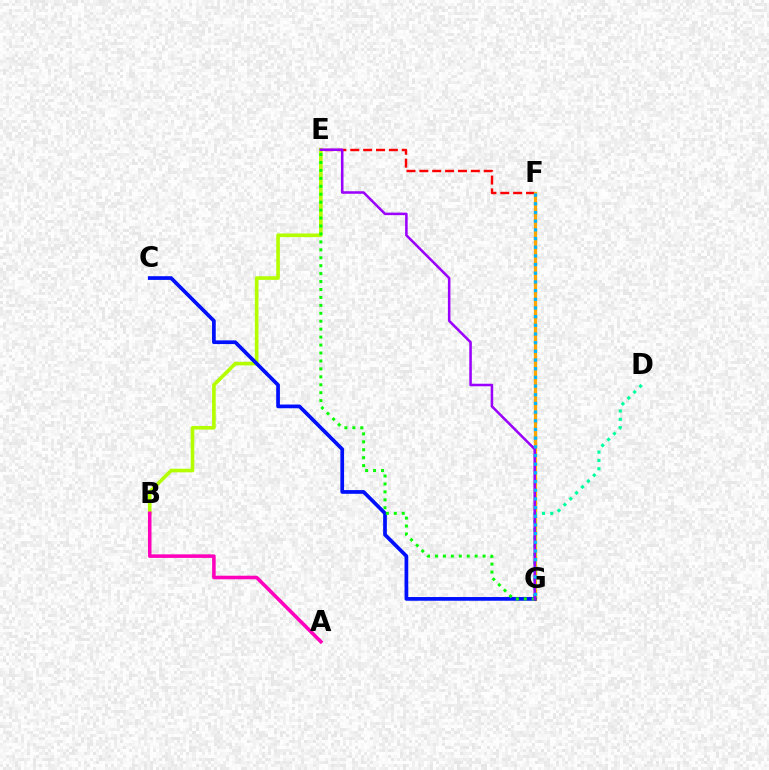{('E', 'F'): [{'color': '#ff0000', 'line_style': 'dashed', 'thickness': 1.75}], ('B', 'E'): [{'color': '#b3ff00', 'line_style': 'solid', 'thickness': 2.6}], ('F', 'G'): [{'color': '#ffa500', 'line_style': 'solid', 'thickness': 2.36}, {'color': '#00b5ff', 'line_style': 'dotted', 'thickness': 2.36}], ('C', 'G'): [{'color': '#0010ff', 'line_style': 'solid', 'thickness': 2.67}], ('E', 'G'): [{'color': '#08ff00', 'line_style': 'dotted', 'thickness': 2.16}, {'color': '#9b00ff', 'line_style': 'solid', 'thickness': 1.83}], ('D', 'G'): [{'color': '#00ff9d', 'line_style': 'dotted', 'thickness': 2.26}], ('A', 'B'): [{'color': '#ff00bd', 'line_style': 'solid', 'thickness': 2.56}]}